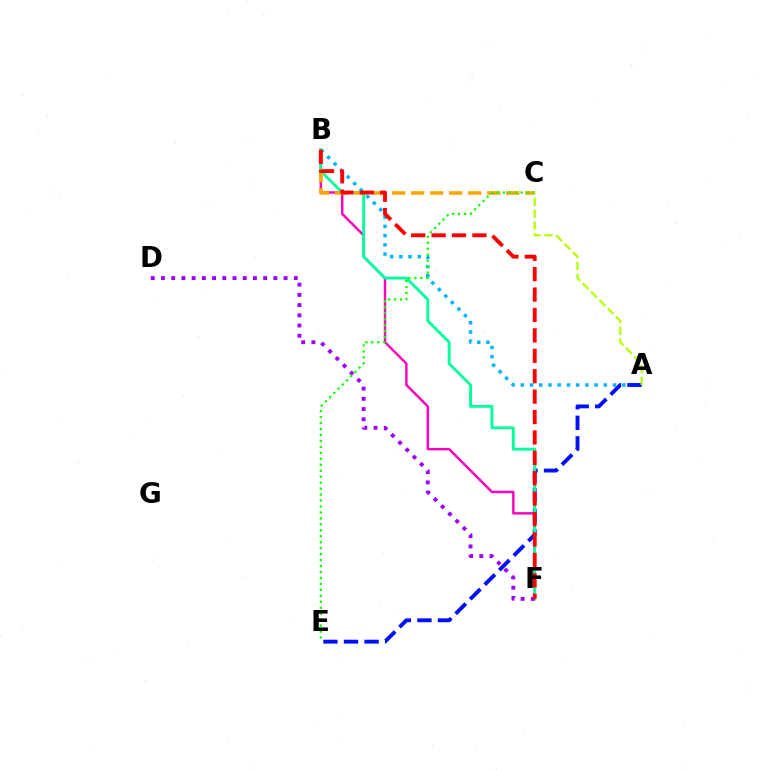{('A', 'B'): [{'color': '#00b5ff', 'line_style': 'dotted', 'thickness': 2.51}], ('B', 'F'): [{'color': '#ff00bd', 'line_style': 'solid', 'thickness': 1.75}, {'color': '#00ff9d', 'line_style': 'solid', 'thickness': 2.05}, {'color': '#ff0000', 'line_style': 'dashed', 'thickness': 2.77}], ('A', 'E'): [{'color': '#0010ff', 'line_style': 'dashed', 'thickness': 2.79}], ('B', 'C'): [{'color': '#ffa500', 'line_style': 'dashed', 'thickness': 2.58}], ('D', 'F'): [{'color': '#9b00ff', 'line_style': 'dotted', 'thickness': 2.78}], ('C', 'E'): [{'color': '#08ff00', 'line_style': 'dotted', 'thickness': 1.62}], ('A', 'C'): [{'color': '#b3ff00', 'line_style': 'dashed', 'thickness': 1.6}]}